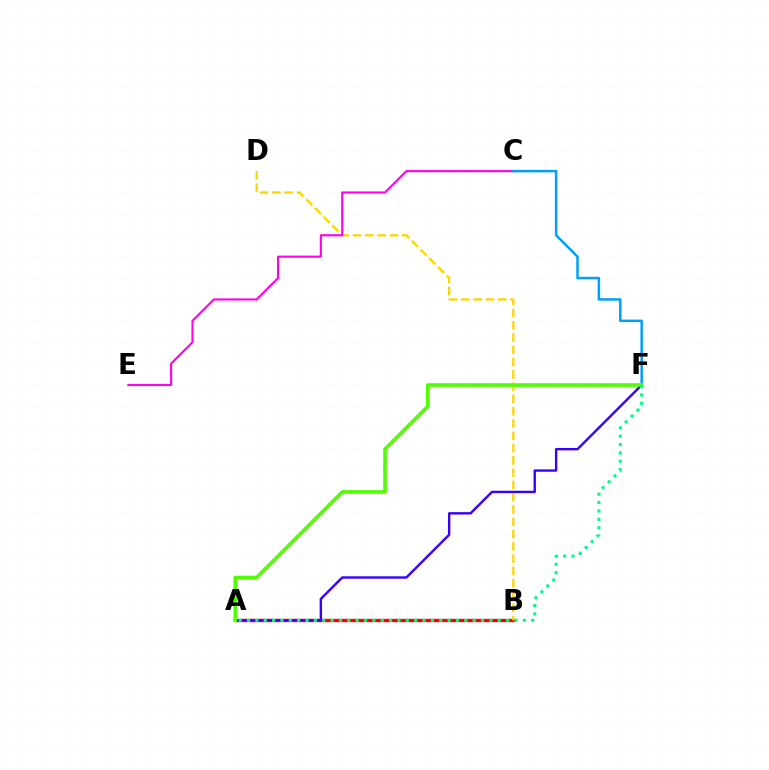{('A', 'B'): [{'color': '#ff0000', 'line_style': 'solid', 'thickness': 2.41}], ('A', 'F'): [{'color': '#3700ff', 'line_style': 'solid', 'thickness': 1.72}, {'color': '#4fff00', 'line_style': 'solid', 'thickness': 2.61}, {'color': '#00ff86', 'line_style': 'dotted', 'thickness': 2.27}], ('B', 'D'): [{'color': '#ffd500', 'line_style': 'dashed', 'thickness': 1.67}], ('C', 'E'): [{'color': '#ff00ed', 'line_style': 'solid', 'thickness': 1.53}], ('C', 'F'): [{'color': '#009eff', 'line_style': 'solid', 'thickness': 1.79}]}